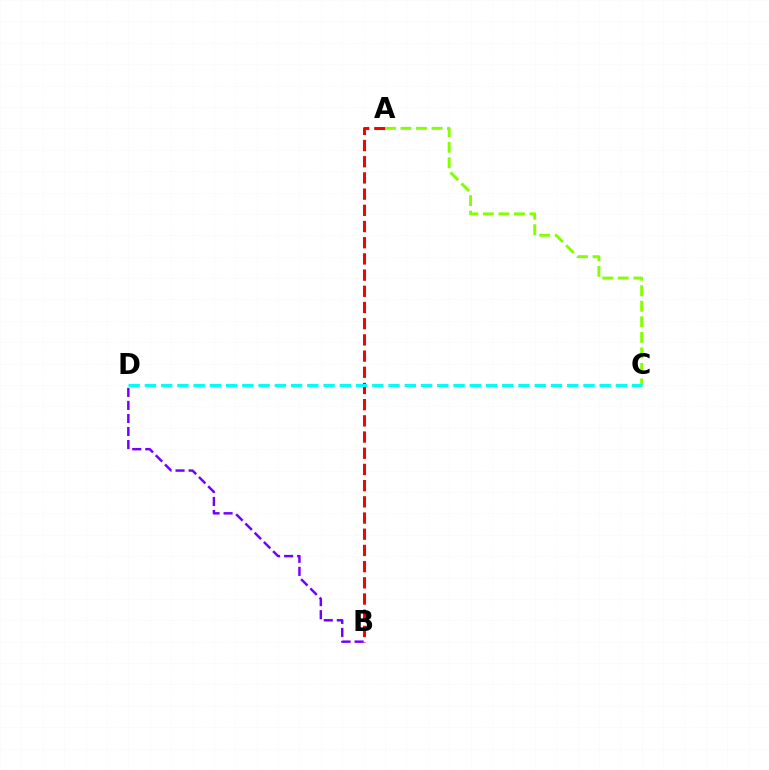{('A', 'B'): [{'color': '#ff0000', 'line_style': 'dashed', 'thickness': 2.2}], ('B', 'D'): [{'color': '#7200ff', 'line_style': 'dashed', 'thickness': 1.77}], ('A', 'C'): [{'color': '#84ff00', 'line_style': 'dashed', 'thickness': 2.11}], ('C', 'D'): [{'color': '#00fff6', 'line_style': 'dashed', 'thickness': 2.21}]}